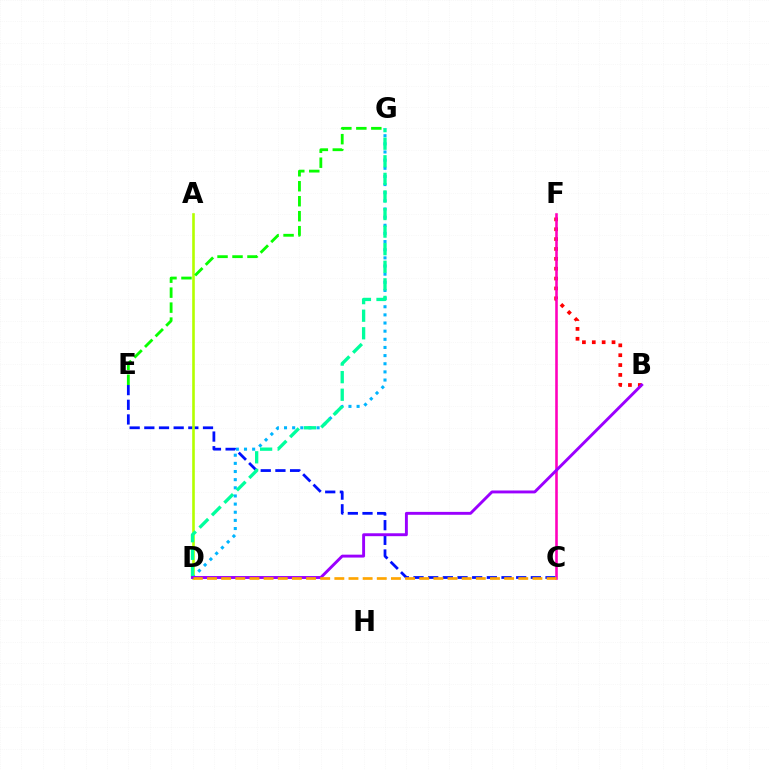{('C', 'E'): [{'color': '#0010ff', 'line_style': 'dashed', 'thickness': 1.99}], ('A', 'D'): [{'color': '#b3ff00', 'line_style': 'solid', 'thickness': 1.89}], ('E', 'G'): [{'color': '#08ff00', 'line_style': 'dashed', 'thickness': 2.03}], ('B', 'F'): [{'color': '#ff0000', 'line_style': 'dotted', 'thickness': 2.68}], ('D', 'G'): [{'color': '#00b5ff', 'line_style': 'dotted', 'thickness': 2.21}, {'color': '#00ff9d', 'line_style': 'dashed', 'thickness': 2.39}], ('C', 'F'): [{'color': '#ff00bd', 'line_style': 'solid', 'thickness': 1.86}], ('B', 'D'): [{'color': '#9b00ff', 'line_style': 'solid', 'thickness': 2.09}], ('C', 'D'): [{'color': '#ffa500', 'line_style': 'dashed', 'thickness': 1.92}]}